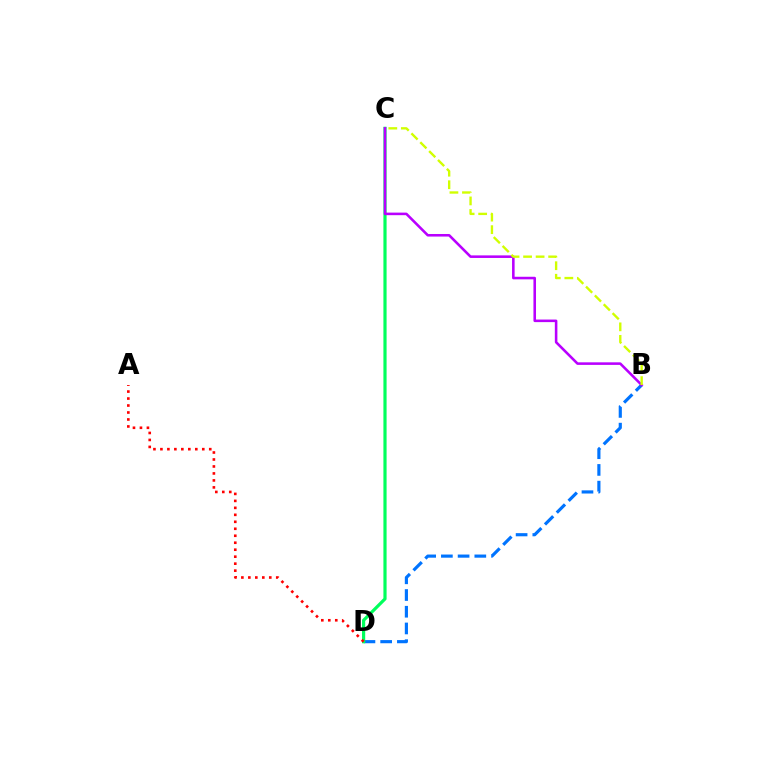{('B', 'D'): [{'color': '#0074ff', 'line_style': 'dashed', 'thickness': 2.27}], ('C', 'D'): [{'color': '#00ff5c', 'line_style': 'solid', 'thickness': 2.29}], ('A', 'D'): [{'color': '#ff0000', 'line_style': 'dotted', 'thickness': 1.9}], ('B', 'C'): [{'color': '#b900ff', 'line_style': 'solid', 'thickness': 1.85}, {'color': '#d1ff00', 'line_style': 'dashed', 'thickness': 1.7}]}